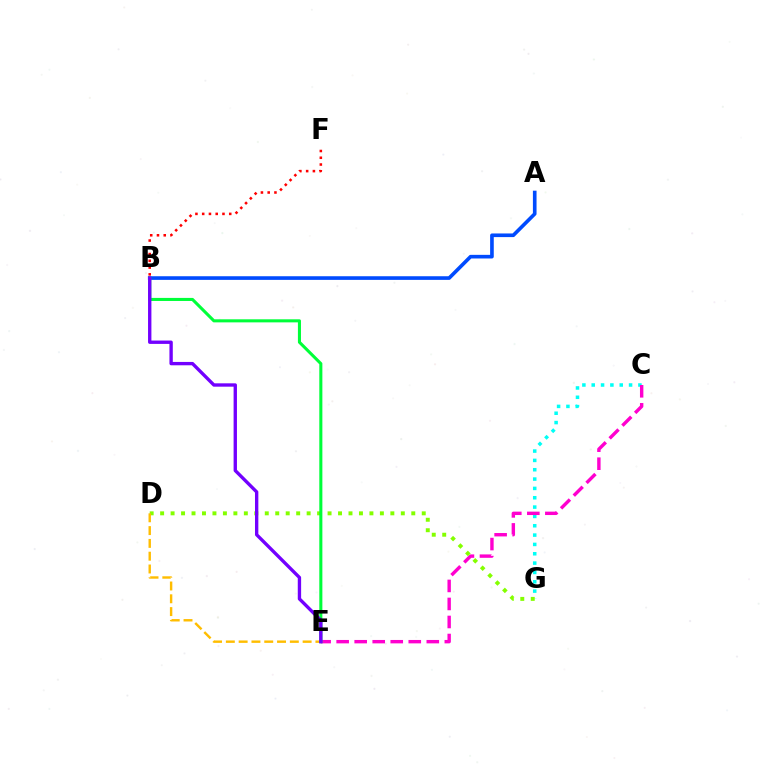{('B', 'F'): [{'color': '#ff0000', 'line_style': 'dotted', 'thickness': 1.84}], ('A', 'B'): [{'color': '#004bff', 'line_style': 'solid', 'thickness': 2.62}], ('C', 'G'): [{'color': '#00fff6', 'line_style': 'dotted', 'thickness': 2.54}], ('C', 'E'): [{'color': '#ff00cf', 'line_style': 'dashed', 'thickness': 2.45}], ('D', 'G'): [{'color': '#84ff00', 'line_style': 'dotted', 'thickness': 2.84}], ('D', 'E'): [{'color': '#ffbd00', 'line_style': 'dashed', 'thickness': 1.74}], ('B', 'E'): [{'color': '#00ff39', 'line_style': 'solid', 'thickness': 2.21}, {'color': '#7200ff', 'line_style': 'solid', 'thickness': 2.42}]}